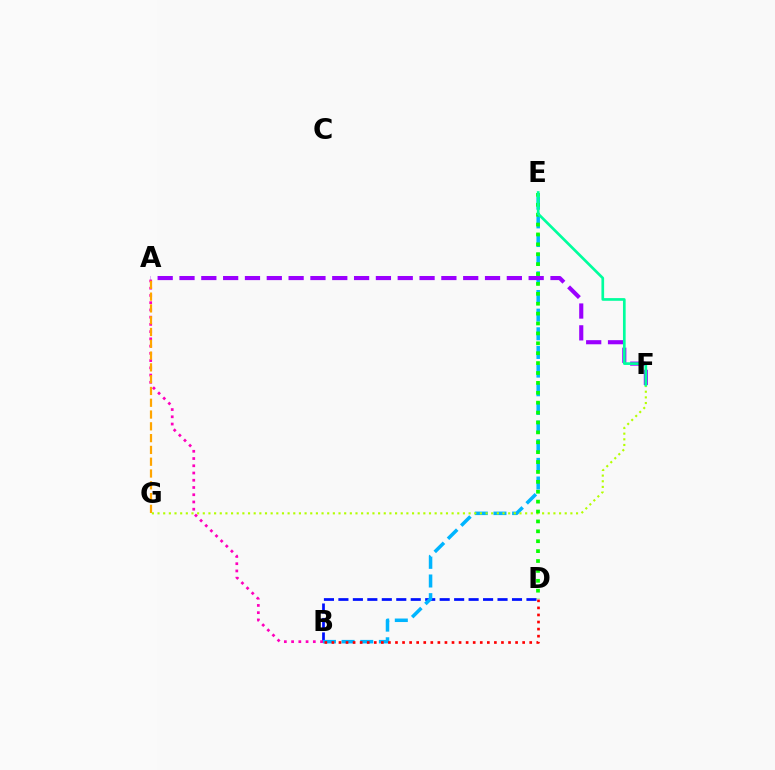{('B', 'D'): [{'color': '#0010ff', 'line_style': 'dashed', 'thickness': 1.97}, {'color': '#ff0000', 'line_style': 'dotted', 'thickness': 1.92}], ('B', 'E'): [{'color': '#00b5ff', 'line_style': 'dashed', 'thickness': 2.53}], ('A', 'B'): [{'color': '#ff00bd', 'line_style': 'dotted', 'thickness': 1.97}], ('A', 'G'): [{'color': '#ffa500', 'line_style': 'dashed', 'thickness': 1.6}], ('F', 'G'): [{'color': '#b3ff00', 'line_style': 'dotted', 'thickness': 1.54}], ('A', 'F'): [{'color': '#9b00ff', 'line_style': 'dashed', 'thickness': 2.96}], ('D', 'E'): [{'color': '#08ff00', 'line_style': 'dotted', 'thickness': 2.69}], ('E', 'F'): [{'color': '#00ff9d', 'line_style': 'solid', 'thickness': 1.93}]}